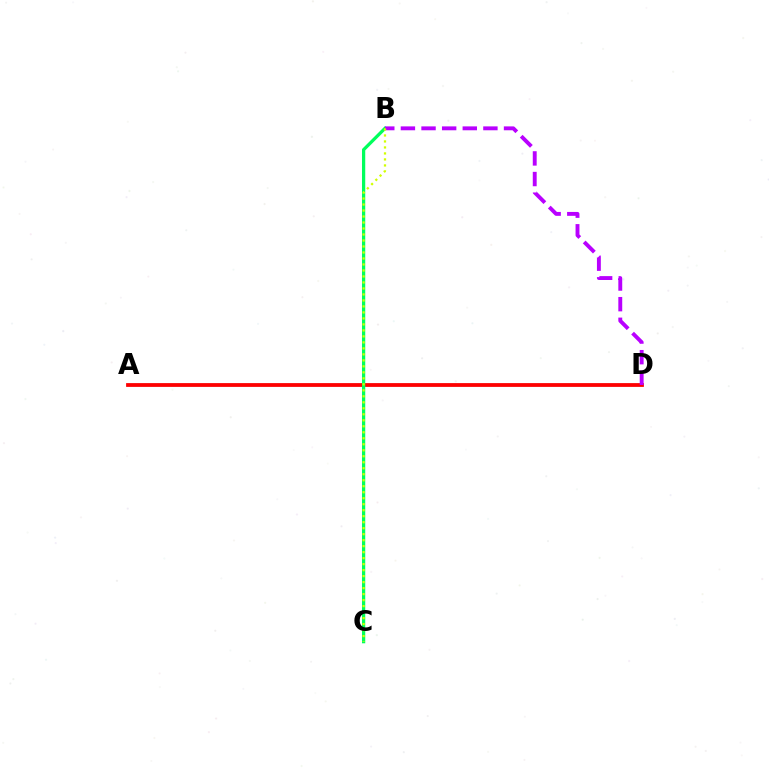{('A', 'D'): [{'color': '#0074ff', 'line_style': 'solid', 'thickness': 1.64}, {'color': '#ff0000', 'line_style': 'solid', 'thickness': 2.71}], ('B', 'C'): [{'color': '#00ff5c', 'line_style': 'solid', 'thickness': 2.34}, {'color': '#d1ff00', 'line_style': 'dotted', 'thickness': 1.63}], ('B', 'D'): [{'color': '#b900ff', 'line_style': 'dashed', 'thickness': 2.8}]}